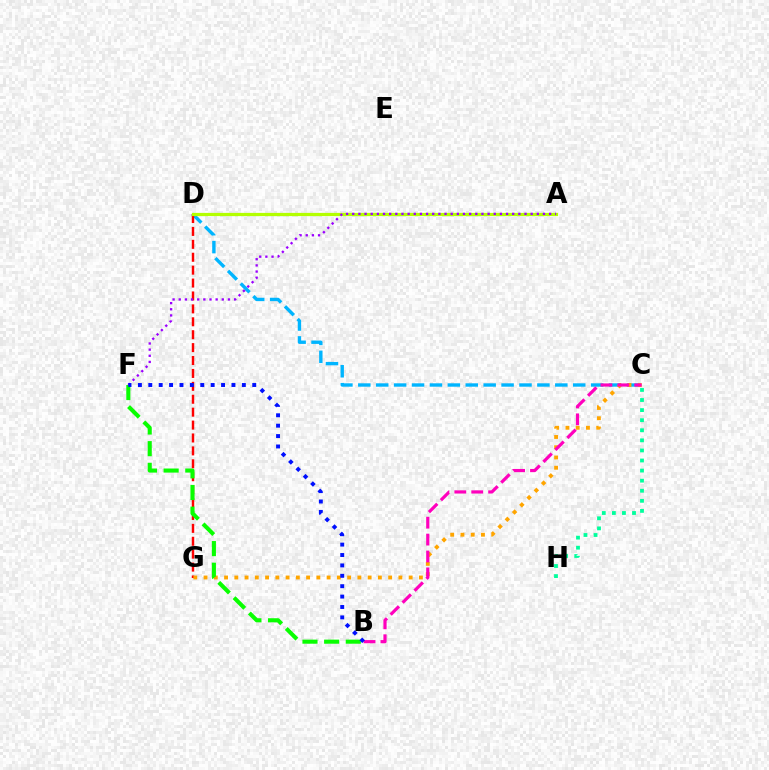{('C', 'D'): [{'color': '#00b5ff', 'line_style': 'dashed', 'thickness': 2.43}], ('D', 'G'): [{'color': '#ff0000', 'line_style': 'dashed', 'thickness': 1.75}], ('A', 'D'): [{'color': '#b3ff00', 'line_style': 'solid', 'thickness': 2.32}], ('C', 'G'): [{'color': '#ffa500', 'line_style': 'dotted', 'thickness': 2.79}], ('B', 'C'): [{'color': '#ff00bd', 'line_style': 'dashed', 'thickness': 2.3}], ('B', 'F'): [{'color': '#08ff00', 'line_style': 'dashed', 'thickness': 2.94}, {'color': '#0010ff', 'line_style': 'dotted', 'thickness': 2.82}], ('A', 'F'): [{'color': '#9b00ff', 'line_style': 'dotted', 'thickness': 1.67}], ('C', 'H'): [{'color': '#00ff9d', 'line_style': 'dotted', 'thickness': 2.74}]}